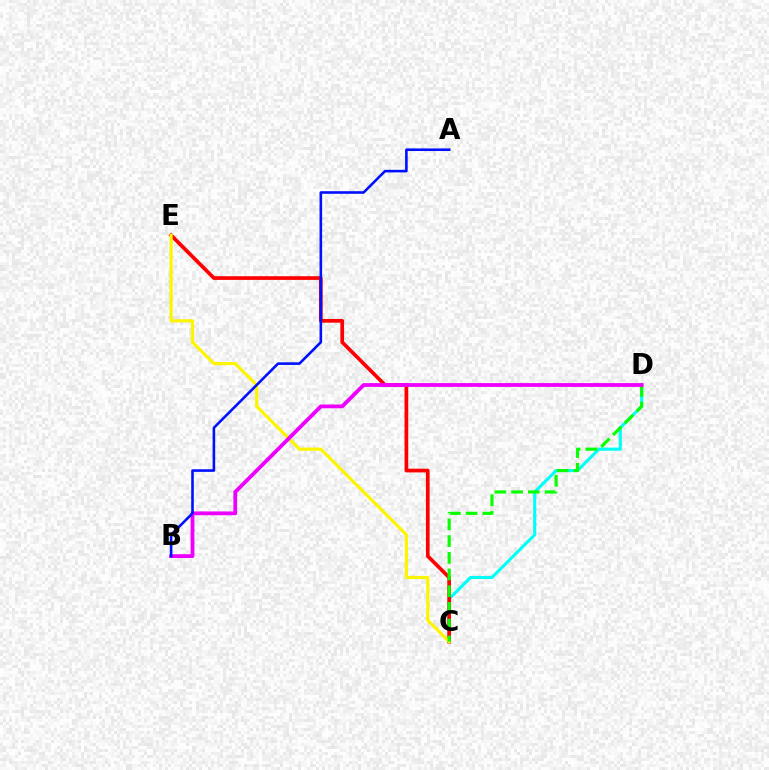{('C', 'D'): [{'color': '#00fff6', 'line_style': 'solid', 'thickness': 2.24}, {'color': '#08ff00', 'line_style': 'dashed', 'thickness': 2.27}], ('C', 'E'): [{'color': '#ff0000', 'line_style': 'solid', 'thickness': 2.67}, {'color': '#fcf500', 'line_style': 'solid', 'thickness': 2.28}], ('B', 'D'): [{'color': '#ee00ff', 'line_style': 'solid', 'thickness': 2.74}], ('A', 'B'): [{'color': '#0010ff', 'line_style': 'solid', 'thickness': 1.87}]}